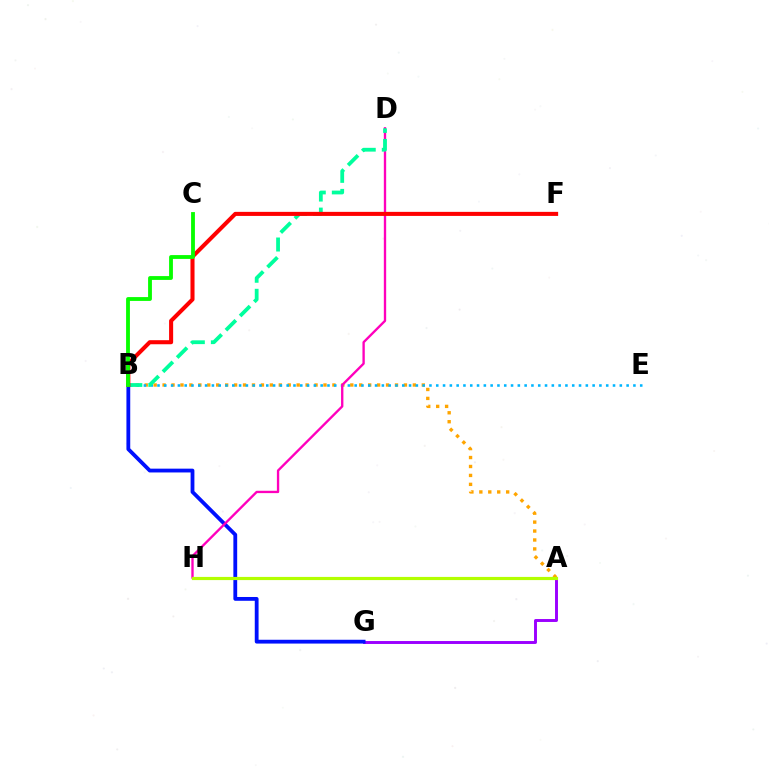{('A', 'B'): [{'color': '#ffa500', 'line_style': 'dotted', 'thickness': 2.43}], ('B', 'E'): [{'color': '#00b5ff', 'line_style': 'dotted', 'thickness': 1.85}], ('A', 'G'): [{'color': '#9b00ff', 'line_style': 'solid', 'thickness': 2.11}], ('B', 'G'): [{'color': '#0010ff', 'line_style': 'solid', 'thickness': 2.74}], ('D', 'H'): [{'color': '#ff00bd', 'line_style': 'solid', 'thickness': 1.69}], ('B', 'D'): [{'color': '#00ff9d', 'line_style': 'dashed', 'thickness': 2.72}], ('A', 'H'): [{'color': '#b3ff00', 'line_style': 'solid', 'thickness': 2.29}], ('B', 'F'): [{'color': '#ff0000', 'line_style': 'solid', 'thickness': 2.92}], ('B', 'C'): [{'color': '#08ff00', 'line_style': 'solid', 'thickness': 2.76}]}